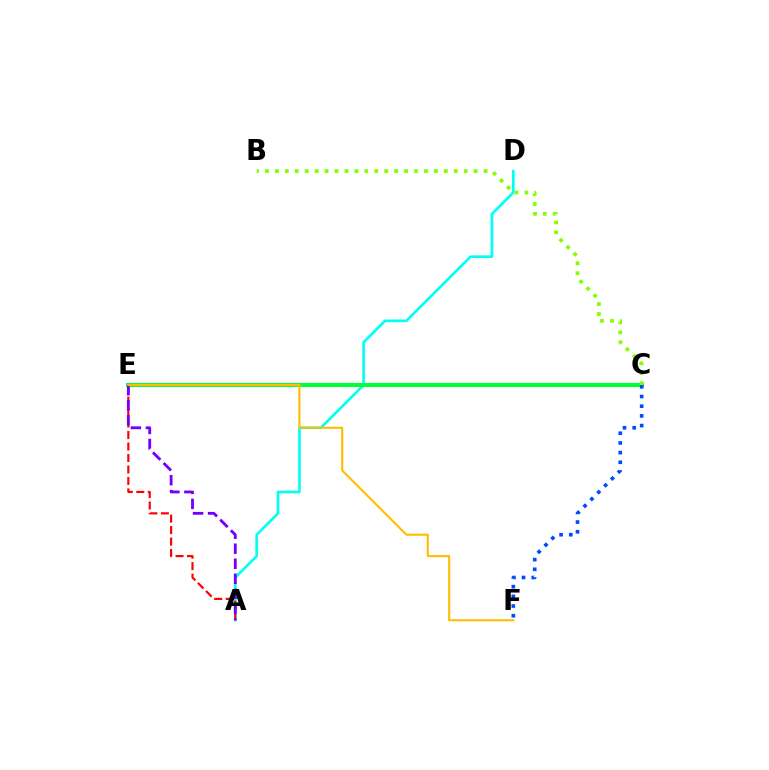{('A', 'D'): [{'color': '#00fff6', 'line_style': 'solid', 'thickness': 1.91}], ('A', 'E'): [{'color': '#ff0000', 'line_style': 'dashed', 'thickness': 1.56}, {'color': '#7200ff', 'line_style': 'dashed', 'thickness': 2.04}], ('C', 'E'): [{'color': '#ff00cf', 'line_style': 'solid', 'thickness': 1.94}, {'color': '#00ff39', 'line_style': 'solid', 'thickness': 2.91}], ('E', 'F'): [{'color': '#ffbd00', 'line_style': 'solid', 'thickness': 1.51}], ('B', 'C'): [{'color': '#84ff00', 'line_style': 'dotted', 'thickness': 2.7}], ('C', 'F'): [{'color': '#004bff', 'line_style': 'dotted', 'thickness': 2.63}]}